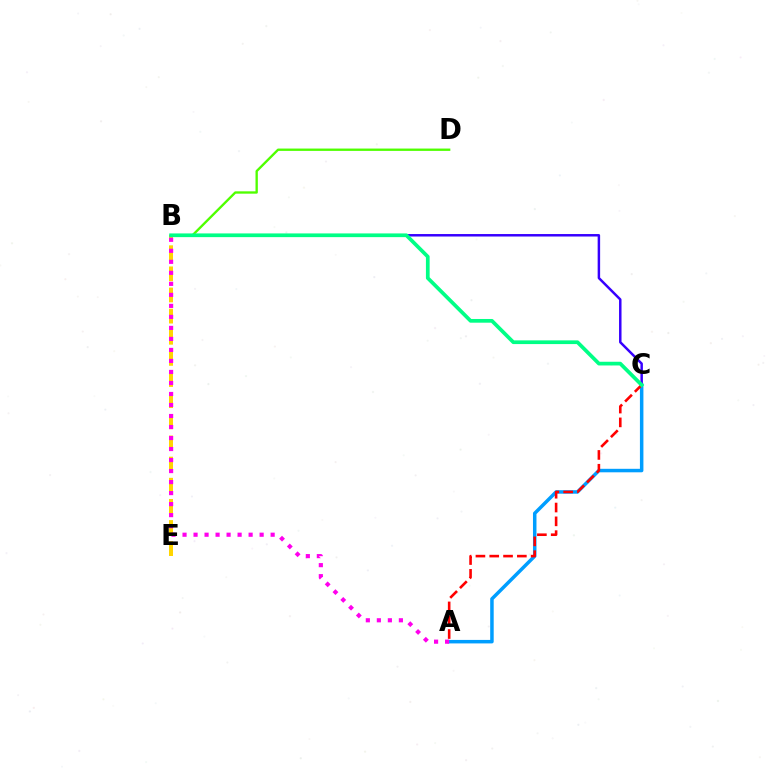{('B', 'E'): [{'color': '#ffd500', 'line_style': 'dashed', 'thickness': 2.87}], ('B', 'D'): [{'color': '#4fff00', 'line_style': 'solid', 'thickness': 1.69}], ('A', 'C'): [{'color': '#009eff', 'line_style': 'solid', 'thickness': 2.52}, {'color': '#ff0000', 'line_style': 'dashed', 'thickness': 1.88}], ('B', 'C'): [{'color': '#3700ff', 'line_style': 'solid', 'thickness': 1.78}, {'color': '#00ff86', 'line_style': 'solid', 'thickness': 2.67}], ('A', 'B'): [{'color': '#ff00ed', 'line_style': 'dotted', 'thickness': 2.99}]}